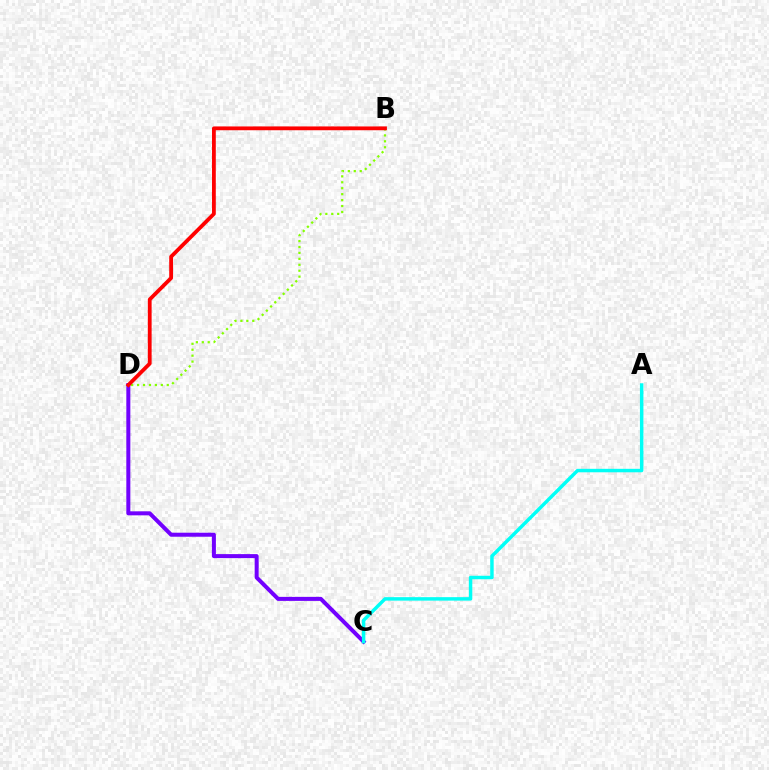{('C', 'D'): [{'color': '#7200ff', 'line_style': 'solid', 'thickness': 2.88}], ('B', 'D'): [{'color': '#84ff00', 'line_style': 'dotted', 'thickness': 1.61}, {'color': '#ff0000', 'line_style': 'solid', 'thickness': 2.73}], ('A', 'C'): [{'color': '#00fff6', 'line_style': 'solid', 'thickness': 2.49}]}